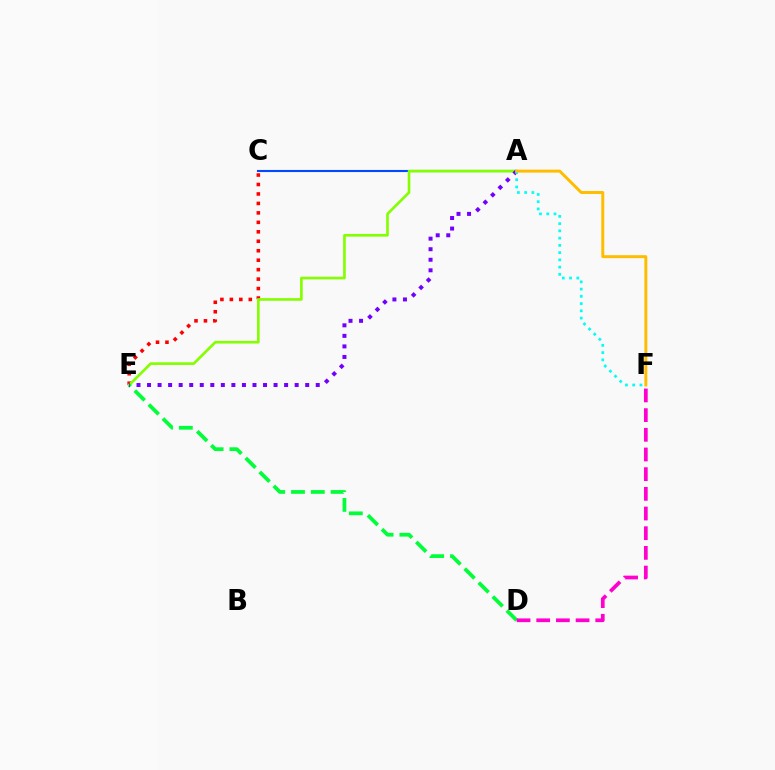{('C', 'E'): [{'color': '#ff0000', 'line_style': 'dotted', 'thickness': 2.57}], ('A', 'C'): [{'color': '#004bff', 'line_style': 'solid', 'thickness': 1.52}], ('A', 'E'): [{'color': '#84ff00', 'line_style': 'solid', 'thickness': 1.91}, {'color': '#7200ff', 'line_style': 'dotted', 'thickness': 2.86}], ('D', 'E'): [{'color': '#00ff39', 'line_style': 'dashed', 'thickness': 2.69}], ('A', 'F'): [{'color': '#00fff6', 'line_style': 'dotted', 'thickness': 1.97}, {'color': '#ffbd00', 'line_style': 'solid', 'thickness': 2.13}], ('D', 'F'): [{'color': '#ff00cf', 'line_style': 'dashed', 'thickness': 2.67}]}